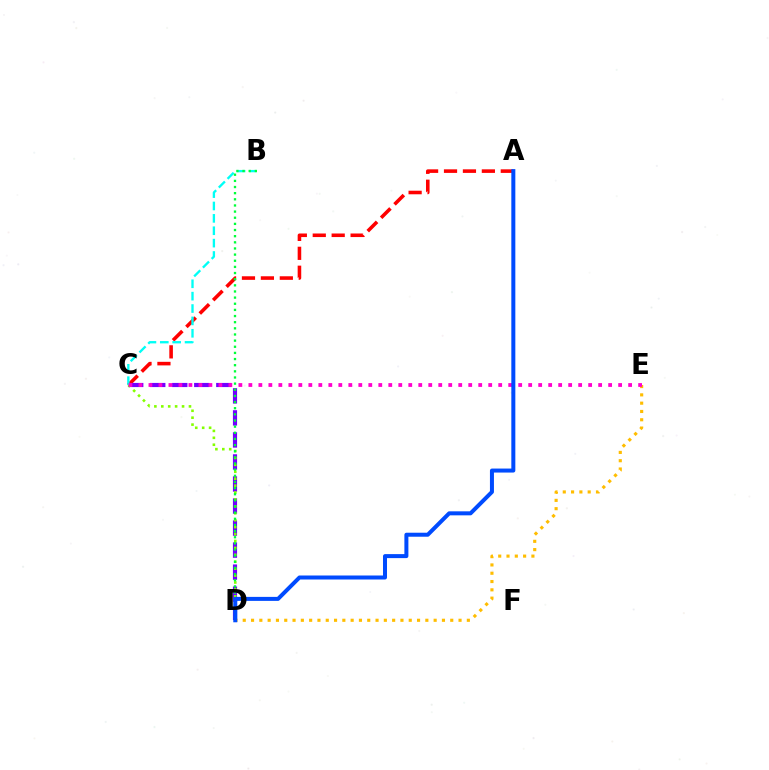{('A', 'C'): [{'color': '#ff0000', 'line_style': 'dashed', 'thickness': 2.57}], ('C', 'D'): [{'color': '#7200ff', 'line_style': 'dashed', 'thickness': 2.99}, {'color': '#84ff00', 'line_style': 'dotted', 'thickness': 1.88}], ('B', 'C'): [{'color': '#00fff6', 'line_style': 'dashed', 'thickness': 1.68}], ('D', 'E'): [{'color': '#ffbd00', 'line_style': 'dotted', 'thickness': 2.26}], ('C', 'E'): [{'color': '#ff00cf', 'line_style': 'dotted', 'thickness': 2.72}], ('B', 'D'): [{'color': '#00ff39', 'line_style': 'dotted', 'thickness': 1.67}], ('A', 'D'): [{'color': '#004bff', 'line_style': 'solid', 'thickness': 2.88}]}